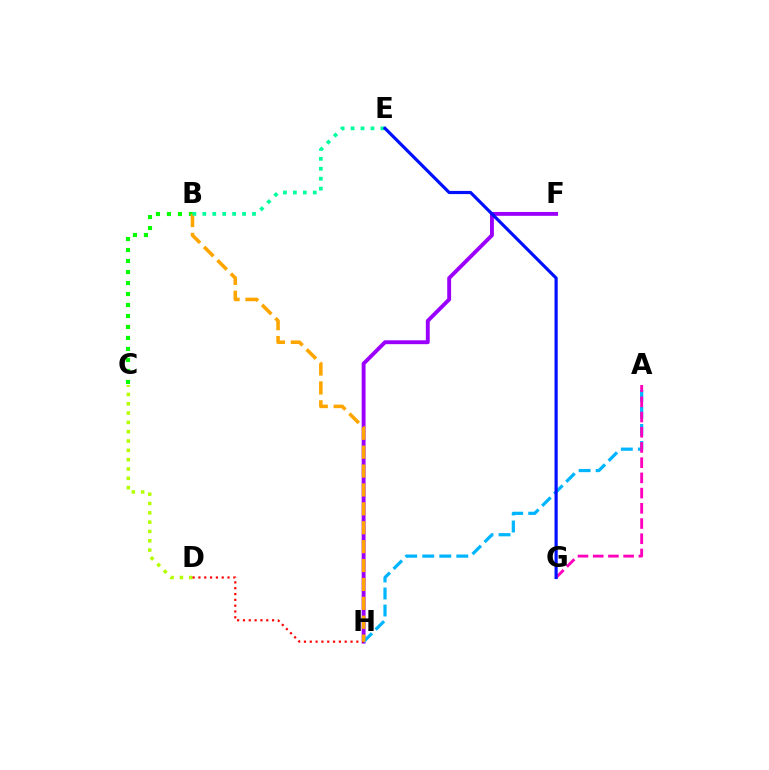{('F', 'H'): [{'color': '#9b00ff', 'line_style': 'solid', 'thickness': 2.79}], ('A', 'H'): [{'color': '#00b5ff', 'line_style': 'dashed', 'thickness': 2.31}], ('B', 'C'): [{'color': '#08ff00', 'line_style': 'dotted', 'thickness': 2.99}], ('C', 'D'): [{'color': '#b3ff00', 'line_style': 'dotted', 'thickness': 2.53}], ('D', 'H'): [{'color': '#ff0000', 'line_style': 'dotted', 'thickness': 1.58}], ('B', 'H'): [{'color': '#ffa500', 'line_style': 'dashed', 'thickness': 2.57}], ('B', 'E'): [{'color': '#00ff9d', 'line_style': 'dotted', 'thickness': 2.7}], ('A', 'G'): [{'color': '#ff00bd', 'line_style': 'dashed', 'thickness': 2.07}], ('E', 'G'): [{'color': '#0010ff', 'line_style': 'solid', 'thickness': 2.29}]}